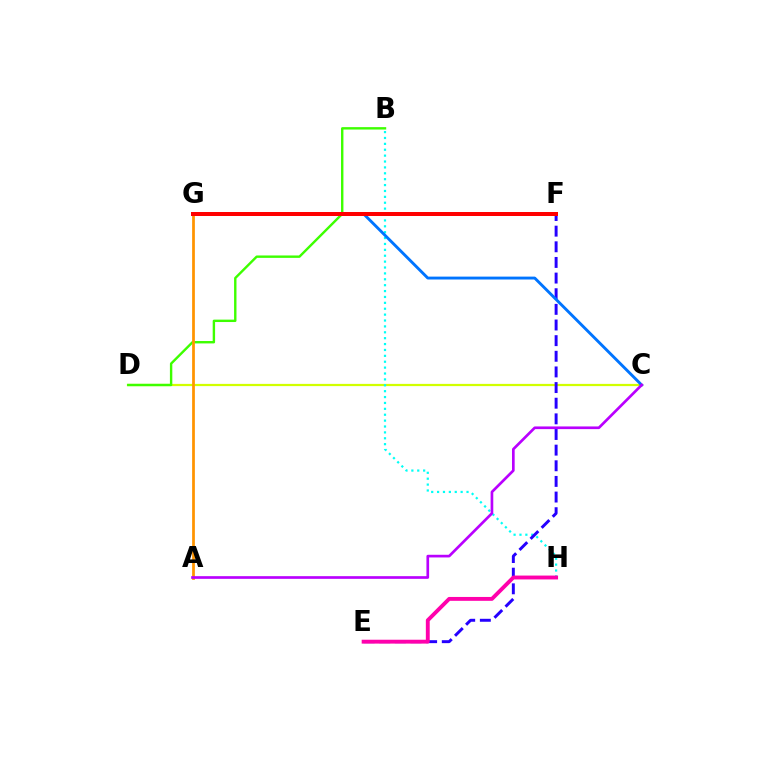{('C', 'D'): [{'color': '#d1ff00', 'line_style': 'solid', 'thickness': 1.6}], ('B', 'H'): [{'color': '#00fff6', 'line_style': 'dotted', 'thickness': 1.6}], ('F', 'G'): [{'color': '#00ff5c', 'line_style': 'dashed', 'thickness': 2.61}, {'color': '#ff0000', 'line_style': 'solid', 'thickness': 2.88}], ('B', 'D'): [{'color': '#3dff00', 'line_style': 'solid', 'thickness': 1.73}], ('E', 'F'): [{'color': '#2500ff', 'line_style': 'dashed', 'thickness': 2.12}], ('C', 'G'): [{'color': '#0074ff', 'line_style': 'solid', 'thickness': 2.08}], ('A', 'G'): [{'color': '#ff9400', 'line_style': 'solid', 'thickness': 1.98}], ('E', 'H'): [{'color': '#ff00ac', 'line_style': 'solid', 'thickness': 2.78}], ('A', 'C'): [{'color': '#b900ff', 'line_style': 'solid', 'thickness': 1.92}]}